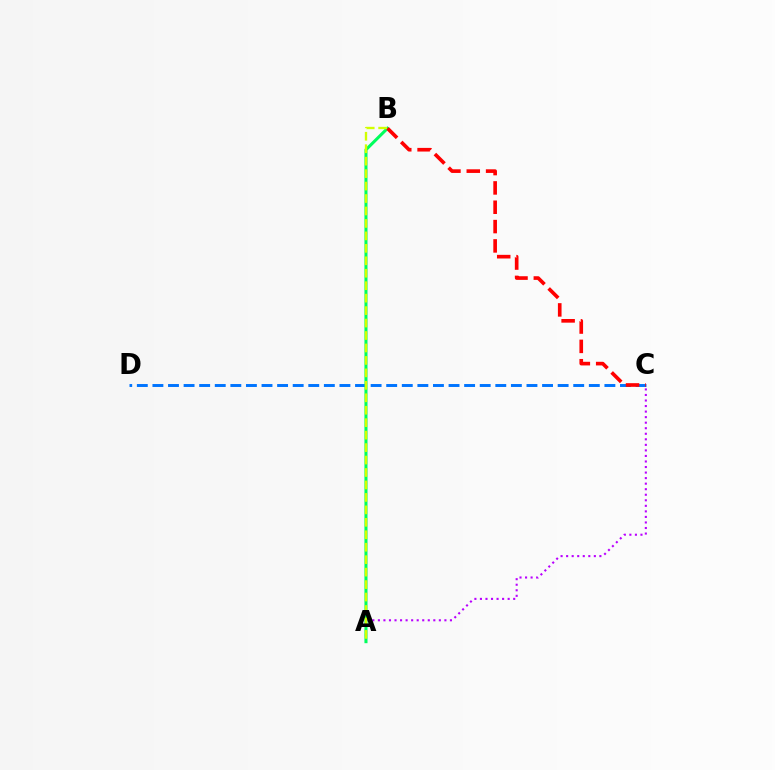{('A', 'C'): [{'color': '#b900ff', 'line_style': 'dotted', 'thickness': 1.51}], ('C', 'D'): [{'color': '#0074ff', 'line_style': 'dashed', 'thickness': 2.12}], ('A', 'B'): [{'color': '#00ff5c', 'line_style': 'solid', 'thickness': 2.19}, {'color': '#d1ff00', 'line_style': 'dashed', 'thickness': 1.69}], ('B', 'C'): [{'color': '#ff0000', 'line_style': 'dashed', 'thickness': 2.63}]}